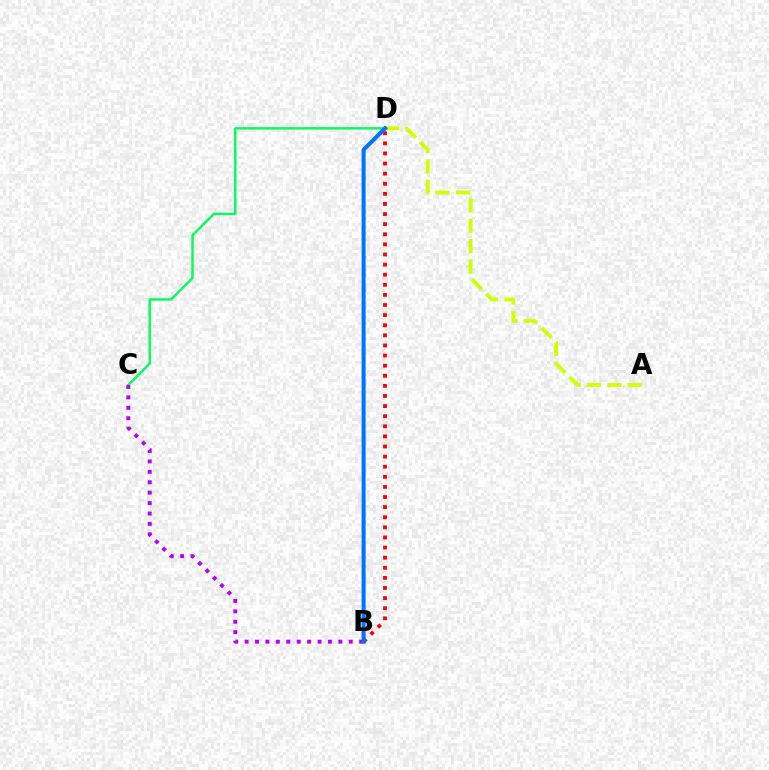{('C', 'D'): [{'color': '#00ff5c', 'line_style': 'solid', 'thickness': 1.74}], ('B', 'C'): [{'color': '#b900ff', 'line_style': 'dotted', 'thickness': 2.83}], ('A', 'D'): [{'color': '#d1ff00', 'line_style': 'dashed', 'thickness': 2.77}], ('B', 'D'): [{'color': '#ff0000', 'line_style': 'dotted', 'thickness': 2.75}, {'color': '#0074ff', 'line_style': 'solid', 'thickness': 2.92}]}